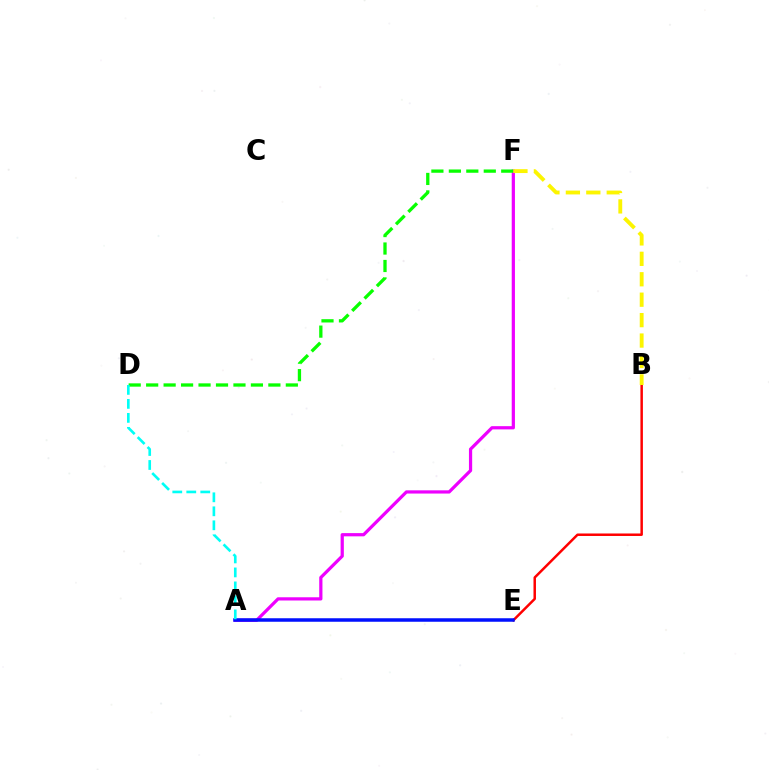{('A', 'F'): [{'color': '#ee00ff', 'line_style': 'solid', 'thickness': 2.32}], ('B', 'E'): [{'color': '#ff0000', 'line_style': 'solid', 'thickness': 1.79}], ('A', 'E'): [{'color': '#0010ff', 'line_style': 'solid', 'thickness': 2.52}], ('D', 'F'): [{'color': '#08ff00', 'line_style': 'dashed', 'thickness': 2.37}], ('B', 'F'): [{'color': '#fcf500', 'line_style': 'dashed', 'thickness': 2.78}], ('A', 'D'): [{'color': '#00fff6', 'line_style': 'dashed', 'thickness': 1.9}]}